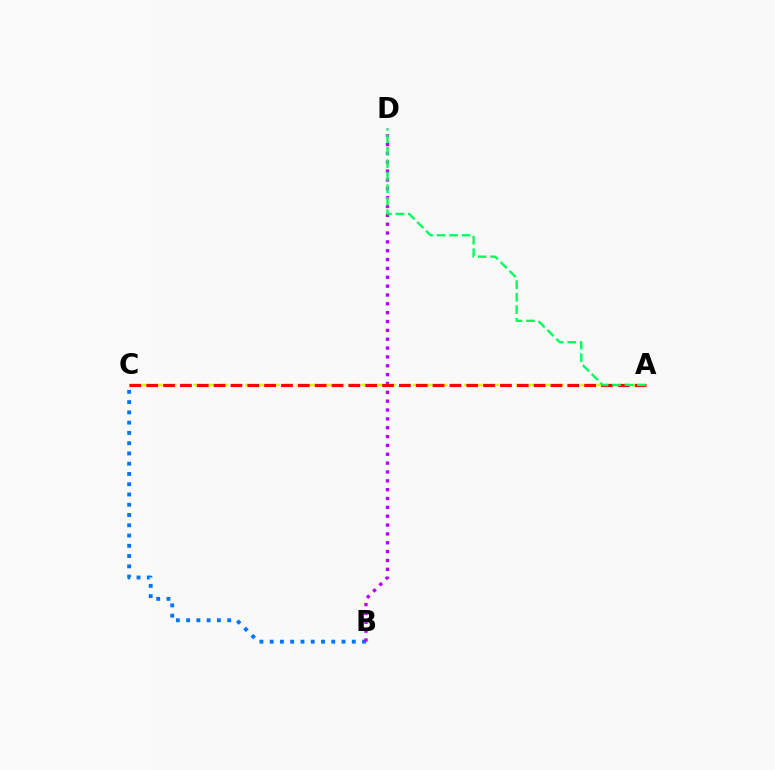{('B', 'C'): [{'color': '#0074ff', 'line_style': 'dotted', 'thickness': 2.79}], ('B', 'D'): [{'color': '#b900ff', 'line_style': 'dotted', 'thickness': 2.4}], ('A', 'C'): [{'color': '#d1ff00', 'line_style': 'dashed', 'thickness': 1.75}, {'color': '#ff0000', 'line_style': 'dashed', 'thickness': 2.29}], ('A', 'D'): [{'color': '#00ff5c', 'line_style': 'dashed', 'thickness': 1.7}]}